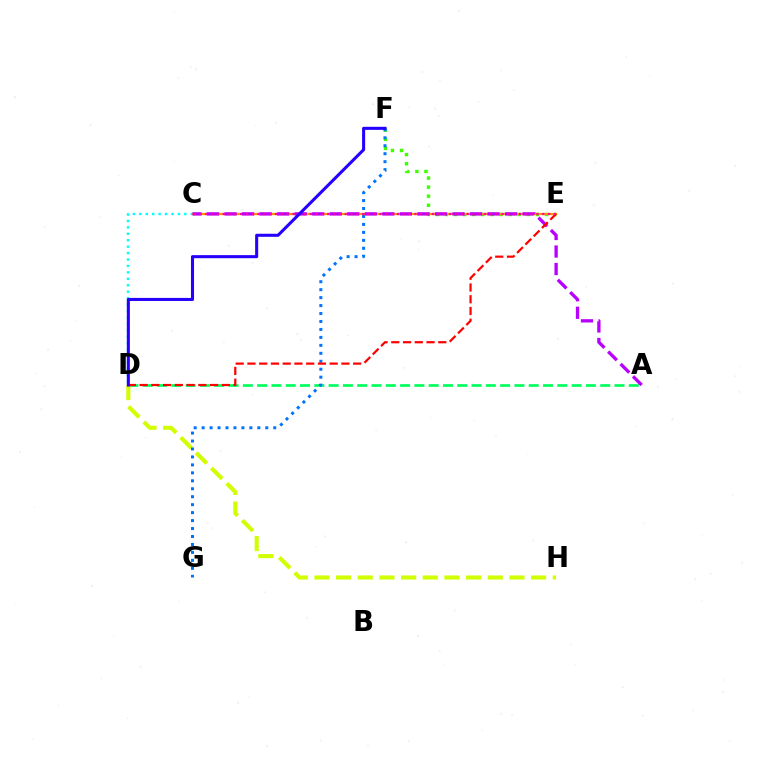{('A', 'D'): [{'color': '#00ff5c', 'line_style': 'dashed', 'thickness': 1.94}], ('C', 'D'): [{'color': '#00fff6', 'line_style': 'dotted', 'thickness': 1.75}], ('E', 'F'): [{'color': '#3dff00', 'line_style': 'dotted', 'thickness': 2.47}], ('D', 'H'): [{'color': '#d1ff00', 'line_style': 'dashed', 'thickness': 2.94}], ('F', 'G'): [{'color': '#0074ff', 'line_style': 'dotted', 'thickness': 2.16}], ('C', 'E'): [{'color': '#ff9400', 'line_style': 'solid', 'thickness': 1.64}, {'color': '#ff00ac', 'line_style': 'dotted', 'thickness': 1.58}], ('A', 'C'): [{'color': '#b900ff', 'line_style': 'dashed', 'thickness': 2.38}], ('D', 'E'): [{'color': '#ff0000', 'line_style': 'dashed', 'thickness': 1.6}], ('D', 'F'): [{'color': '#2500ff', 'line_style': 'solid', 'thickness': 2.2}]}